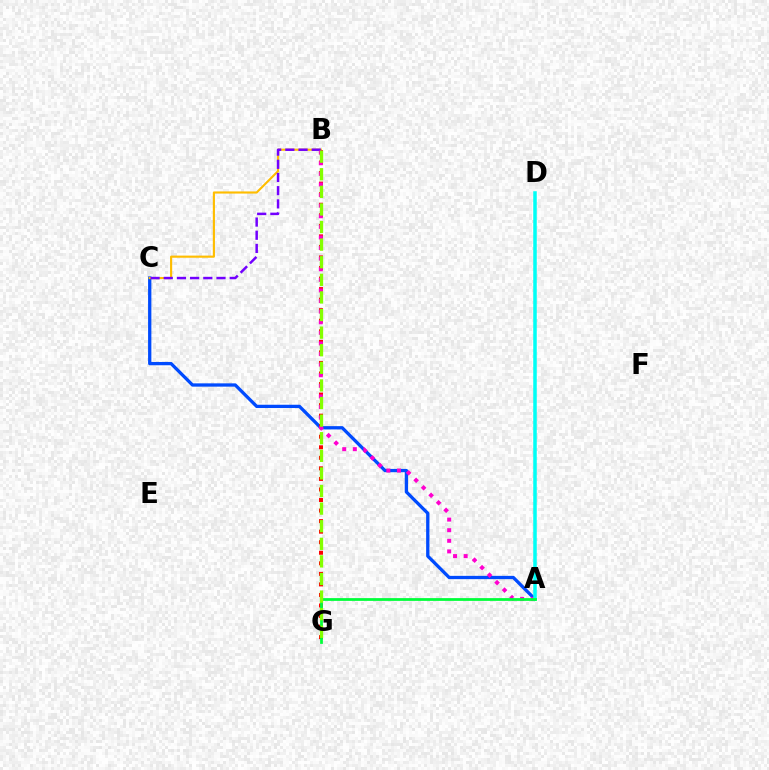{('A', 'C'): [{'color': '#004bff', 'line_style': 'solid', 'thickness': 2.37}], ('B', 'C'): [{'color': '#ffbd00', 'line_style': 'solid', 'thickness': 1.54}, {'color': '#7200ff', 'line_style': 'dashed', 'thickness': 1.79}], ('B', 'G'): [{'color': '#ff0000', 'line_style': 'dotted', 'thickness': 2.87}, {'color': '#84ff00', 'line_style': 'dashed', 'thickness': 2.39}], ('A', 'B'): [{'color': '#ff00cf', 'line_style': 'dotted', 'thickness': 2.88}], ('A', 'D'): [{'color': '#00fff6', 'line_style': 'solid', 'thickness': 2.53}], ('A', 'G'): [{'color': '#00ff39', 'line_style': 'solid', 'thickness': 1.99}]}